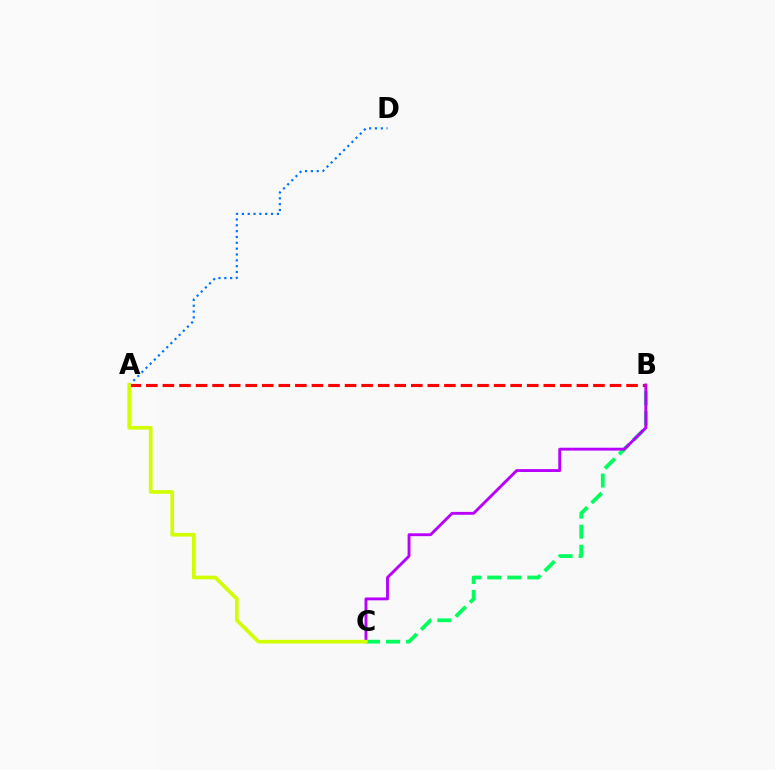{('B', 'C'): [{'color': '#00ff5c', 'line_style': 'dashed', 'thickness': 2.72}, {'color': '#b900ff', 'line_style': 'solid', 'thickness': 2.07}], ('A', 'D'): [{'color': '#0074ff', 'line_style': 'dotted', 'thickness': 1.59}], ('A', 'B'): [{'color': '#ff0000', 'line_style': 'dashed', 'thickness': 2.25}], ('A', 'C'): [{'color': '#d1ff00', 'line_style': 'solid', 'thickness': 2.64}]}